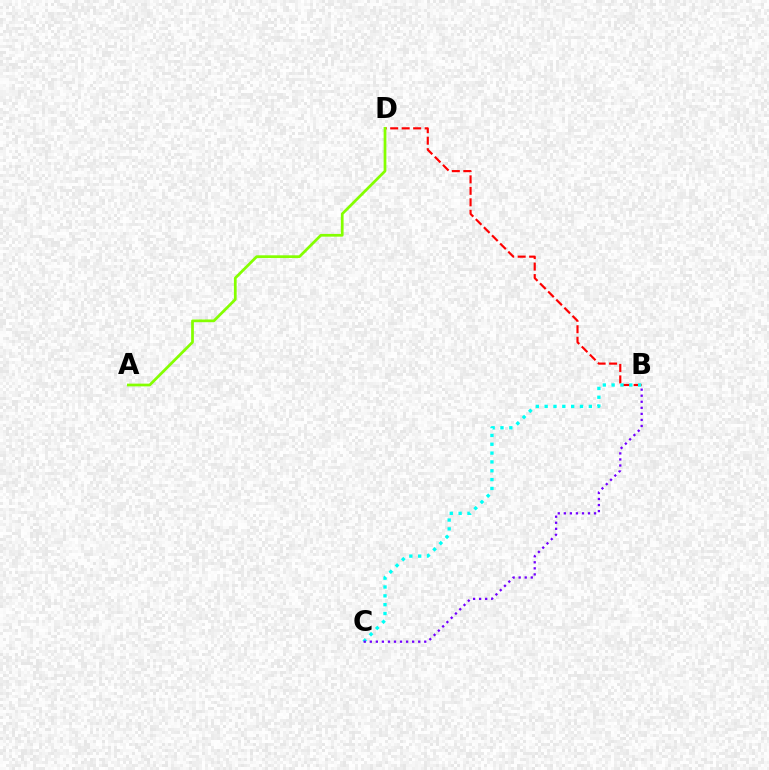{('B', 'D'): [{'color': '#ff0000', 'line_style': 'dashed', 'thickness': 1.56}], ('B', 'C'): [{'color': '#00fff6', 'line_style': 'dotted', 'thickness': 2.4}, {'color': '#7200ff', 'line_style': 'dotted', 'thickness': 1.64}], ('A', 'D'): [{'color': '#84ff00', 'line_style': 'solid', 'thickness': 1.97}]}